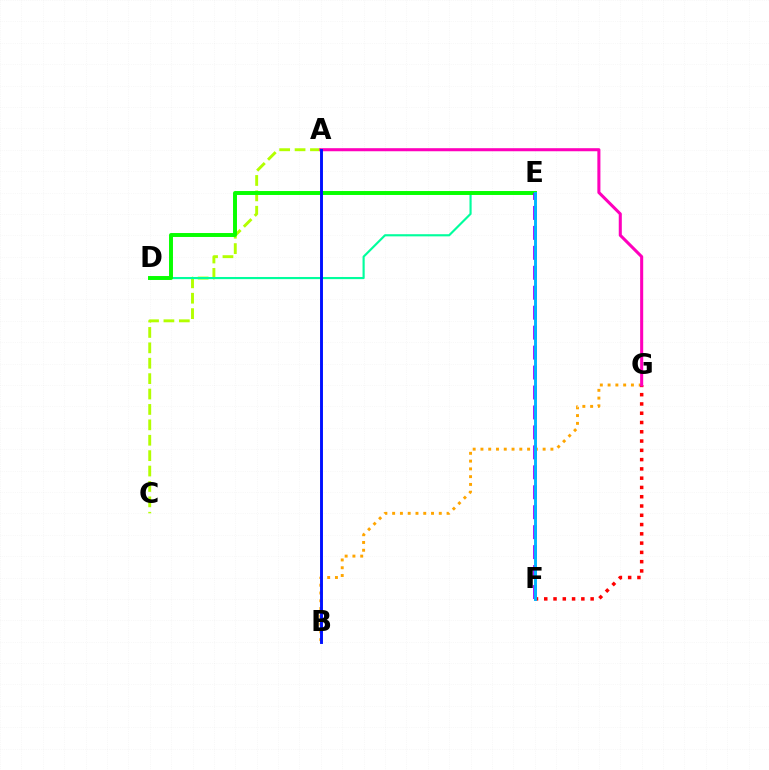{('B', 'G'): [{'color': '#ffa500', 'line_style': 'dotted', 'thickness': 2.11}], ('F', 'G'): [{'color': '#ff0000', 'line_style': 'dotted', 'thickness': 2.52}], ('A', 'C'): [{'color': '#b3ff00', 'line_style': 'dashed', 'thickness': 2.09}], ('D', 'E'): [{'color': '#00ff9d', 'line_style': 'solid', 'thickness': 1.55}, {'color': '#08ff00', 'line_style': 'solid', 'thickness': 2.83}], ('A', 'G'): [{'color': '#ff00bd', 'line_style': 'solid', 'thickness': 2.2}], ('A', 'B'): [{'color': '#0010ff', 'line_style': 'solid', 'thickness': 2.1}], ('E', 'F'): [{'color': '#9b00ff', 'line_style': 'dashed', 'thickness': 2.71}, {'color': '#00b5ff', 'line_style': 'solid', 'thickness': 2.1}]}